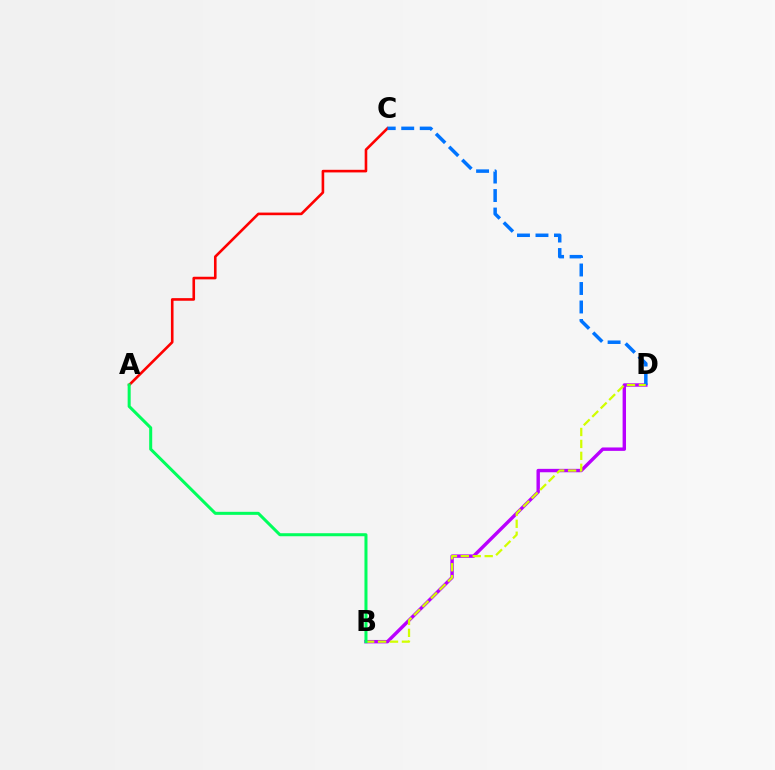{('A', 'C'): [{'color': '#ff0000', 'line_style': 'solid', 'thickness': 1.88}], ('B', 'D'): [{'color': '#b900ff', 'line_style': 'solid', 'thickness': 2.46}, {'color': '#d1ff00', 'line_style': 'dashed', 'thickness': 1.62}], ('C', 'D'): [{'color': '#0074ff', 'line_style': 'dashed', 'thickness': 2.51}], ('A', 'B'): [{'color': '#00ff5c', 'line_style': 'solid', 'thickness': 2.18}]}